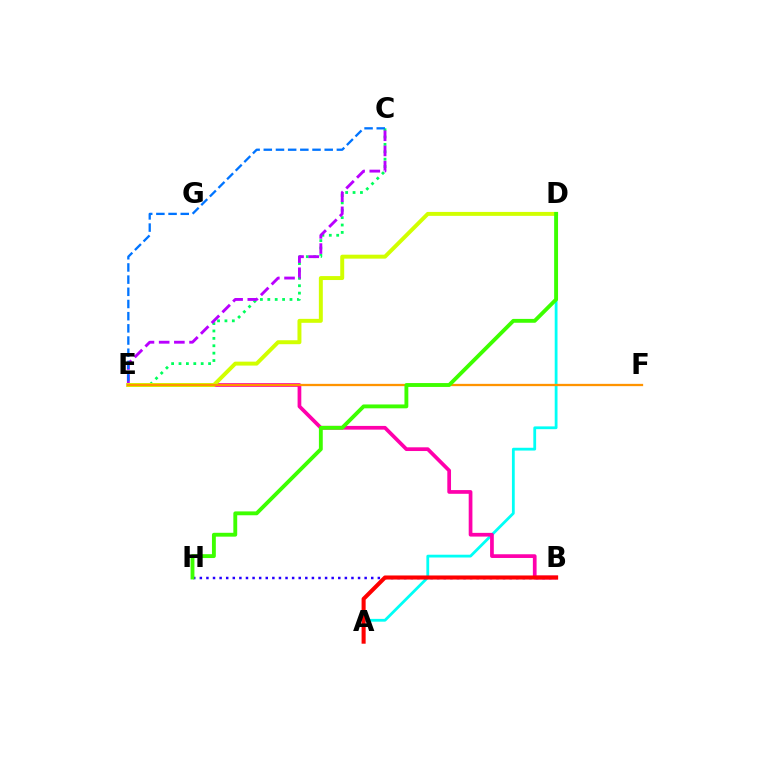{('A', 'D'): [{'color': '#00fff6', 'line_style': 'solid', 'thickness': 2.01}], ('C', 'E'): [{'color': '#00ff5c', 'line_style': 'dotted', 'thickness': 2.01}, {'color': '#b900ff', 'line_style': 'dashed', 'thickness': 2.06}, {'color': '#0074ff', 'line_style': 'dashed', 'thickness': 1.65}], ('B', 'H'): [{'color': '#2500ff', 'line_style': 'dotted', 'thickness': 1.79}], ('B', 'E'): [{'color': '#ff00ac', 'line_style': 'solid', 'thickness': 2.68}], ('A', 'B'): [{'color': '#ff0000', 'line_style': 'solid', 'thickness': 2.92}], ('D', 'E'): [{'color': '#d1ff00', 'line_style': 'solid', 'thickness': 2.85}], ('E', 'F'): [{'color': '#ff9400', 'line_style': 'solid', 'thickness': 1.65}], ('D', 'H'): [{'color': '#3dff00', 'line_style': 'solid', 'thickness': 2.78}]}